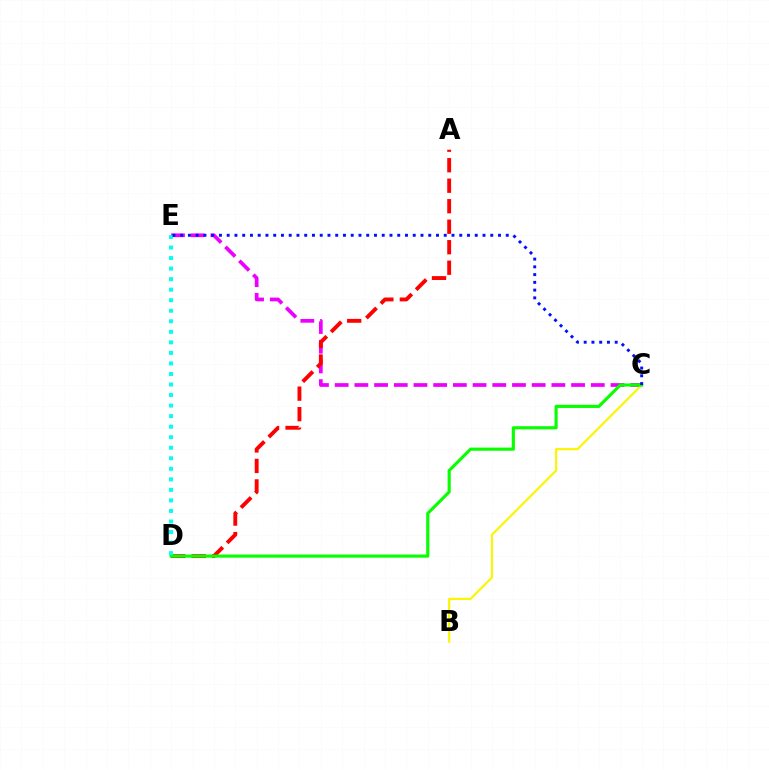{('C', 'E'): [{'color': '#ee00ff', 'line_style': 'dashed', 'thickness': 2.68}, {'color': '#0010ff', 'line_style': 'dotted', 'thickness': 2.11}], ('A', 'D'): [{'color': '#ff0000', 'line_style': 'dashed', 'thickness': 2.79}], ('B', 'C'): [{'color': '#fcf500', 'line_style': 'solid', 'thickness': 1.55}], ('C', 'D'): [{'color': '#08ff00', 'line_style': 'solid', 'thickness': 2.26}], ('D', 'E'): [{'color': '#00fff6', 'line_style': 'dotted', 'thickness': 2.86}]}